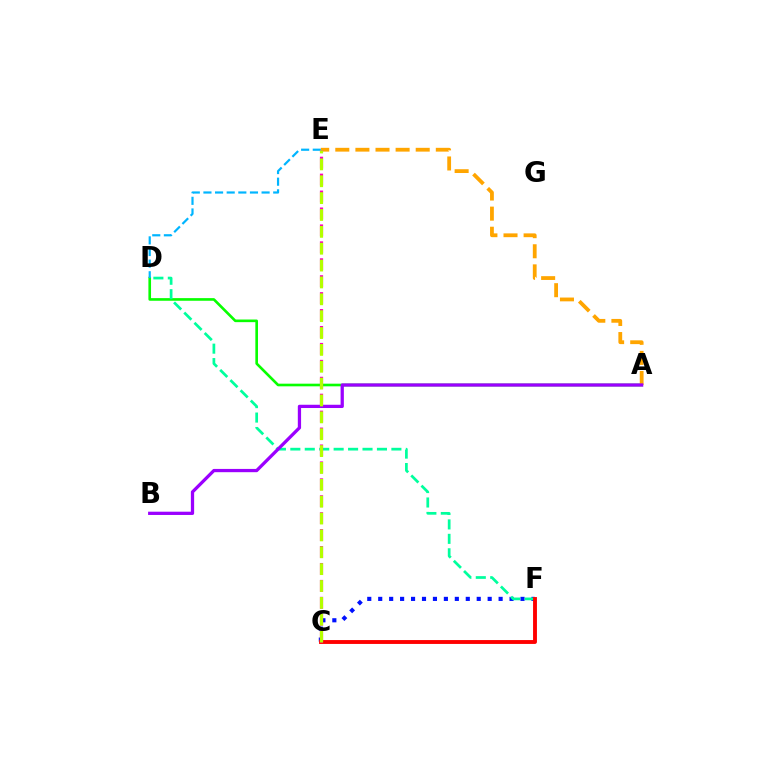{('C', 'F'): [{'color': '#0010ff', 'line_style': 'dotted', 'thickness': 2.97}, {'color': '#ff0000', 'line_style': 'solid', 'thickness': 2.79}], ('A', 'D'): [{'color': '#08ff00', 'line_style': 'solid', 'thickness': 1.9}], ('A', 'E'): [{'color': '#ffa500', 'line_style': 'dashed', 'thickness': 2.73}], ('D', 'F'): [{'color': '#00ff9d', 'line_style': 'dashed', 'thickness': 1.96}], ('D', 'E'): [{'color': '#00b5ff', 'line_style': 'dashed', 'thickness': 1.58}], ('C', 'E'): [{'color': '#ff00bd', 'line_style': 'dashed', 'thickness': 2.3}, {'color': '#b3ff00', 'line_style': 'dashed', 'thickness': 2.29}], ('A', 'B'): [{'color': '#9b00ff', 'line_style': 'solid', 'thickness': 2.35}]}